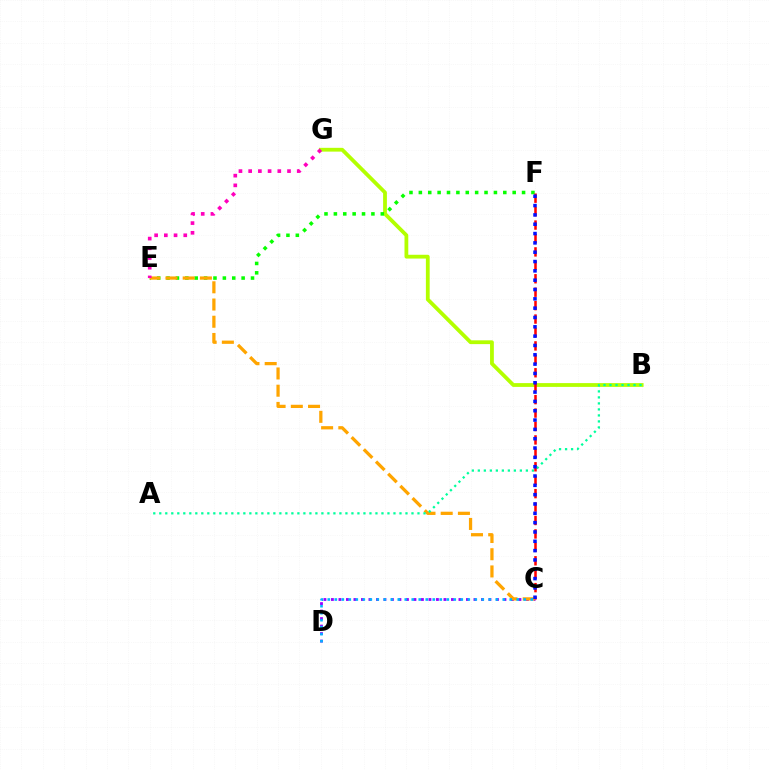{('B', 'G'): [{'color': '#b3ff00', 'line_style': 'solid', 'thickness': 2.73}], ('C', 'D'): [{'color': '#9b00ff', 'line_style': 'dotted', 'thickness': 2.04}, {'color': '#00b5ff', 'line_style': 'dotted', 'thickness': 1.9}], ('E', 'F'): [{'color': '#08ff00', 'line_style': 'dotted', 'thickness': 2.55}], ('C', 'F'): [{'color': '#ff0000', 'line_style': 'dashed', 'thickness': 1.82}, {'color': '#0010ff', 'line_style': 'dotted', 'thickness': 2.53}], ('C', 'E'): [{'color': '#ffa500', 'line_style': 'dashed', 'thickness': 2.34}], ('A', 'B'): [{'color': '#00ff9d', 'line_style': 'dotted', 'thickness': 1.63}], ('E', 'G'): [{'color': '#ff00bd', 'line_style': 'dotted', 'thickness': 2.64}]}